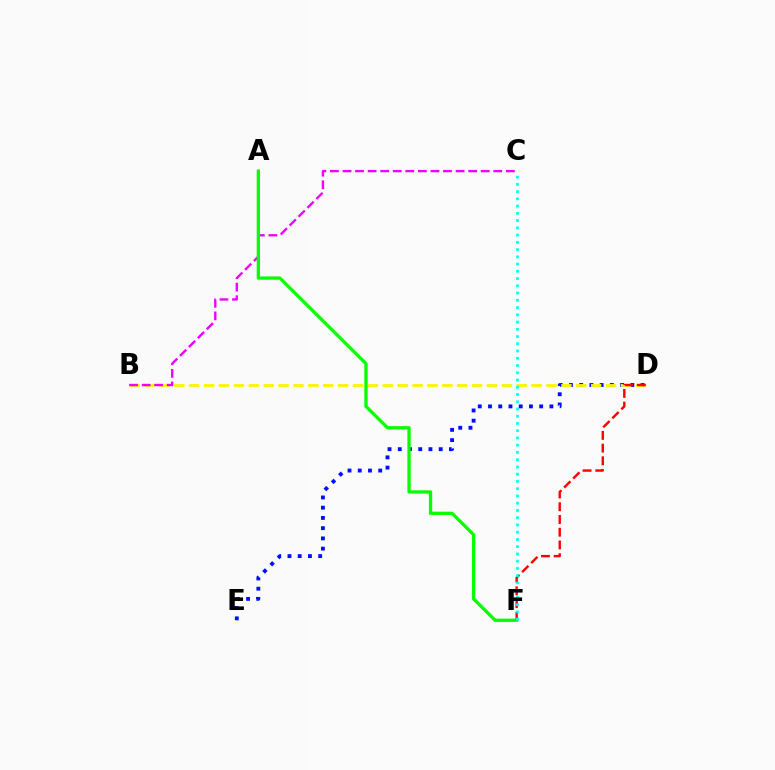{('D', 'E'): [{'color': '#0010ff', 'line_style': 'dotted', 'thickness': 2.78}], ('B', 'D'): [{'color': '#fcf500', 'line_style': 'dashed', 'thickness': 2.02}], ('B', 'C'): [{'color': '#ee00ff', 'line_style': 'dashed', 'thickness': 1.71}], ('D', 'F'): [{'color': '#ff0000', 'line_style': 'dashed', 'thickness': 1.73}], ('A', 'F'): [{'color': '#08ff00', 'line_style': 'solid', 'thickness': 2.37}], ('C', 'F'): [{'color': '#00fff6', 'line_style': 'dotted', 'thickness': 1.97}]}